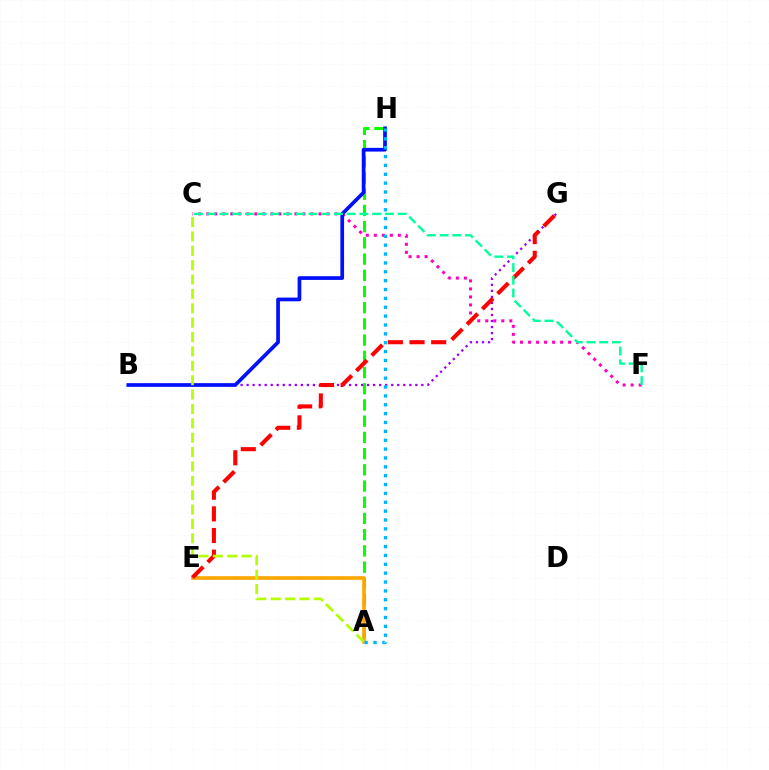{('A', 'H'): [{'color': '#08ff00', 'line_style': 'dashed', 'thickness': 2.2}, {'color': '#00b5ff', 'line_style': 'dotted', 'thickness': 2.41}], ('A', 'E'): [{'color': '#ffa500', 'line_style': 'solid', 'thickness': 2.62}], ('C', 'F'): [{'color': '#ff00bd', 'line_style': 'dotted', 'thickness': 2.18}, {'color': '#00ff9d', 'line_style': 'dashed', 'thickness': 1.73}], ('B', 'G'): [{'color': '#9b00ff', 'line_style': 'dotted', 'thickness': 1.64}], ('B', 'H'): [{'color': '#0010ff', 'line_style': 'solid', 'thickness': 2.67}], ('E', 'G'): [{'color': '#ff0000', 'line_style': 'dashed', 'thickness': 2.94}], ('A', 'C'): [{'color': '#b3ff00', 'line_style': 'dashed', 'thickness': 1.95}]}